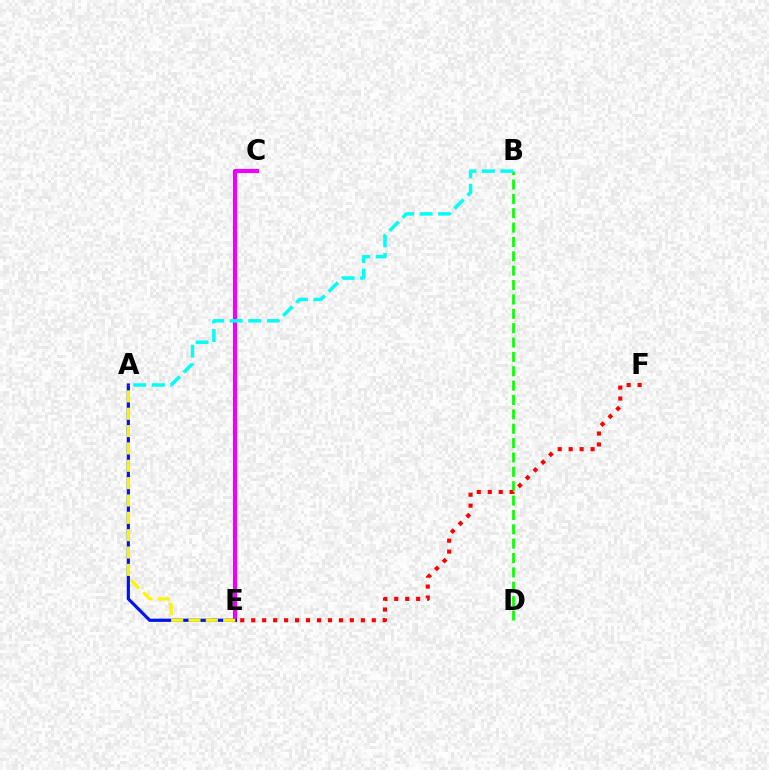{('C', 'E'): [{'color': '#ee00ff', 'line_style': 'solid', 'thickness': 2.98}], ('B', 'D'): [{'color': '#08ff00', 'line_style': 'dashed', 'thickness': 1.95}], ('A', 'B'): [{'color': '#00fff6', 'line_style': 'dashed', 'thickness': 2.51}], ('A', 'E'): [{'color': '#0010ff', 'line_style': 'solid', 'thickness': 2.29}, {'color': '#fcf500', 'line_style': 'dashed', 'thickness': 2.36}], ('E', 'F'): [{'color': '#ff0000', 'line_style': 'dotted', 'thickness': 2.98}]}